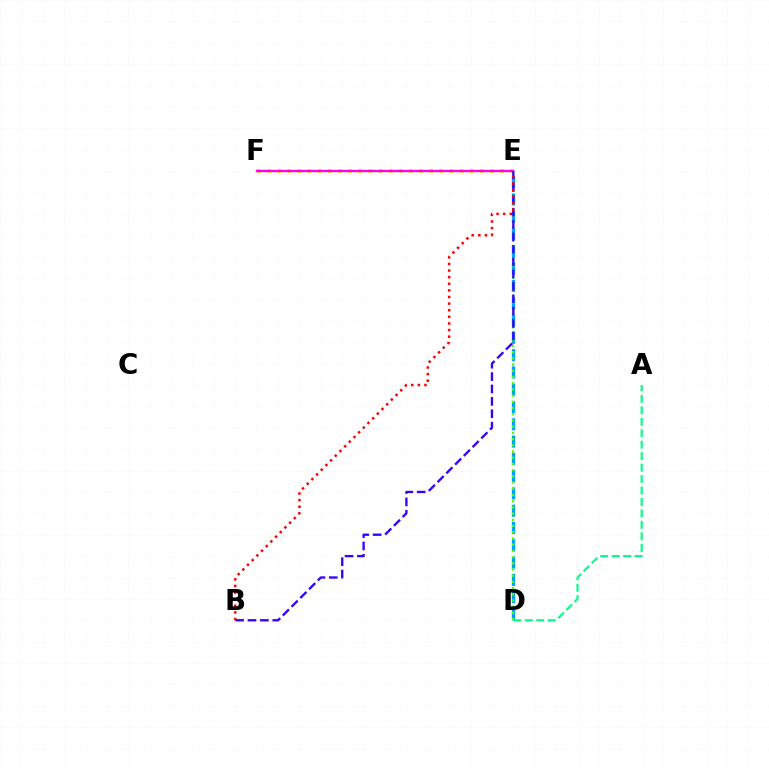{('D', 'E'): [{'color': '#009eff', 'line_style': 'dashed', 'thickness': 2.35}, {'color': '#4fff00', 'line_style': 'dotted', 'thickness': 1.69}], ('A', 'D'): [{'color': '#00ff86', 'line_style': 'dashed', 'thickness': 1.56}], ('E', 'F'): [{'color': '#ffd500', 'line_style': 'dotted', 'thickness': 2.75}, {'color': '#ff00ed', 'line_style': 'solid', 'thickness': 1.66}], ('B', 'E'): [{'color': '#3700ff', 'line_style': 'dashed', 'thickness': 1.68}, {'color': '#ff0000', 'line_style': 'dotted', 'thickness': 1.8}]}